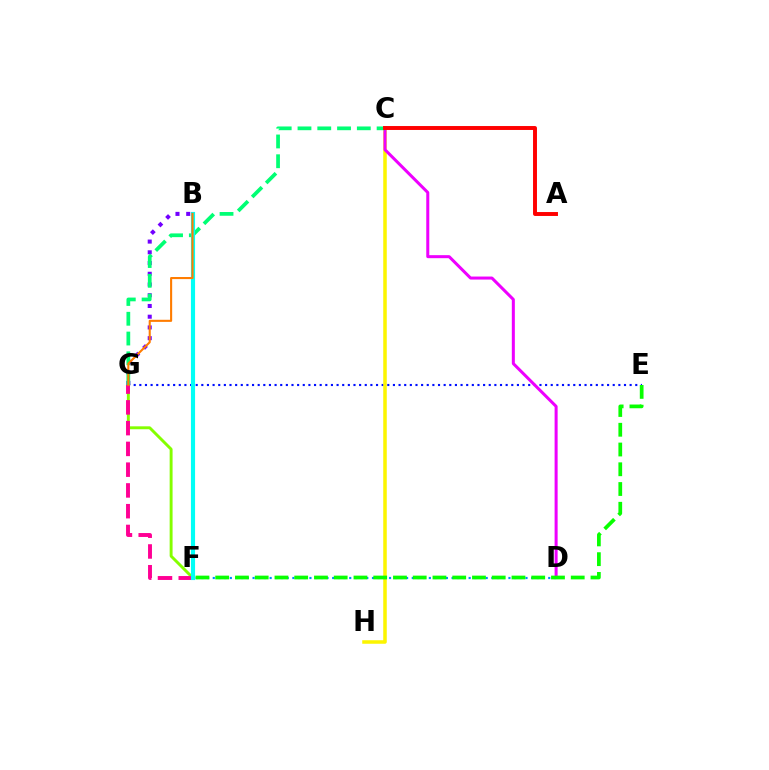{('E', 'G'): [{'color': '#0010ff', 'line_style': 'dotted', 'thickness': 1.53}], ('C', 'H'): [{'color': '#fcf500', 'line_style': 'solid', 'thickness': 2.54}], ('C', 'D'): [{'color': '#ee00ff', 'line_style': 'solid', 'thickness': 2.18}], ('B', 'G'): [{'color': '#7200ff', 'line_style': 'dotted', 'thickness': 2.92}, {'color': '#ff7c00', 'line_style': 'solid', 'thickness': 1.51}], ('D', 'F'): [{'color': '#008cff', 'line_style': 'dotted', 'thickness': 1.54}], ('F', 'G'): [{'color': '#84ff00', 'line_style': 'solid', 'thickness': 2.1}, {'color': '#ff0094', 'line_style': 'dashed', 'thickness': 2.82}], ('C', 'G'): [{'color': '#00ff74', 'line_style': 'dashed', 'thickness': 2.69}], ('A', 'C'): [{'color': '#ff0000', 'line_style': 'solid', 'thickness': 2.83}], ('E', 'F'): [{'color': '#08ff00', 'line_style': 'dashed', 'thickness': 2.68}], ('B', 'F'): [{'color': '#00fff6', 'line_style': 'solid', 'thickness': 2.98}]}